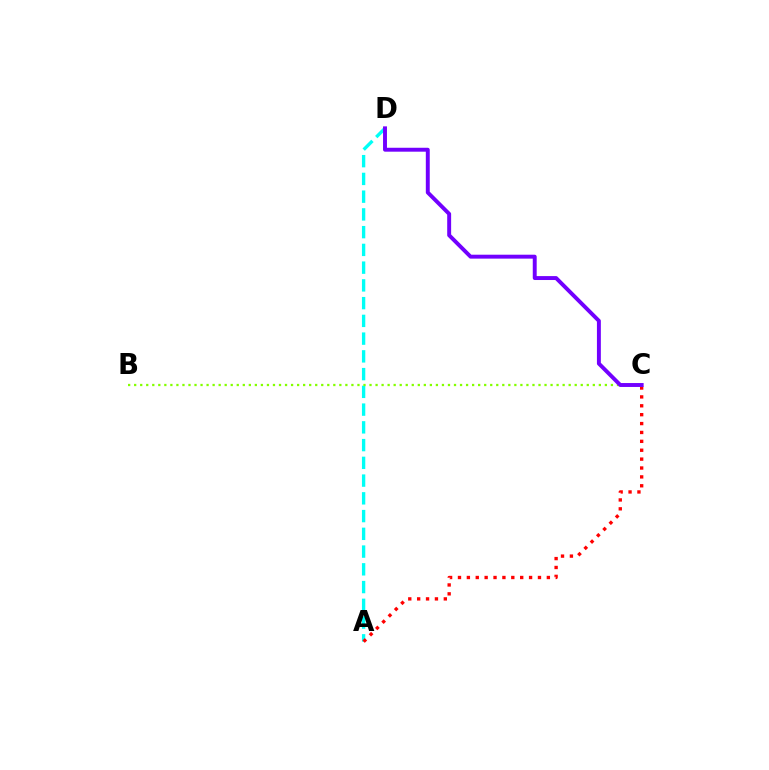{('A', 'D'): [{'color': '#00fff6', 'line_style': 'dashed', 'thickness': 2.41}], ('A', 'C'): [{'color': '#ff0000', 'line_style': 'dotted', 'thickness': 2.41}], ('B', 'C'): [{'color': '#84ff00', 'line_style': 'dotted', 'thickness': 1.64}], ('C', 'D'): [{'color': '#7200ff', 'line_style': 'solid', 'thickness': 2.83}]}